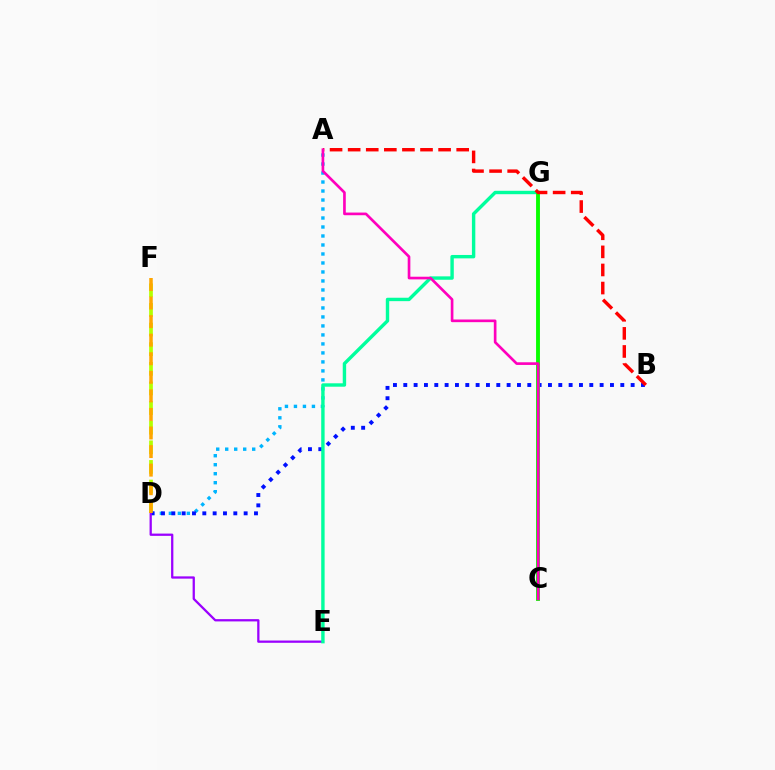{('D', 'F'): [{'color': '#b3ff00', 'line_style': 'dashed', 'thickness': 2.67}, {'color': '#ffa500', 'line_style': 'dashed', 'thickness': 2.52}], ('A', 'D'): [{'color': '#00b5ff', 'line_style': 'dotted', 'thickness': 2.44}], ('B', 'D'): [{'color': '#0010ff', 'line_style': 'dotted', 'thickness': 2.81}], ('D', 'E'): [{'color': '#9b00ff', 'line_style': 'solid', 'thickness': 1.64}], ('E', 'G'): [{'color': '#00ff9d', 'line_style': 'solid', 'thickness': 2.45}], ('C', 'G'): [{'color': '#08ff00', 'line_style': 'solid', 'thickness': 2.78}], ('A', 'B'): [{'color': '#ff0000', 'line_style': 'dashed', 'thickness': 2.46}], ('A', 'C'): [{'color': '#ff00bd', 'line_style': 'solid', 'thickness': 1.92}]}